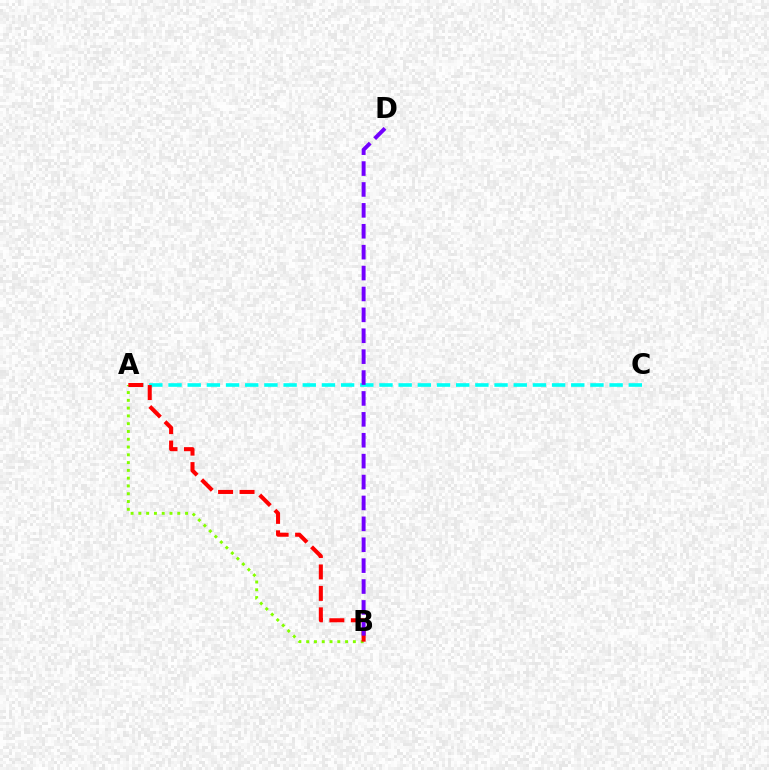{('A', 'B'): [{'color': '#84ff00', 'line_style': 'dotted', 'thickness': 2.11}, {'color': '#ff0000', 'line_style': 'dashed', 'thickness': 2.91}], ('A', 'C'): [{'color': '#00fff6', 'line_style': 'dashed', 'thickness': 2.61}], ('B', 'D'): [{'color': '#7200ff', 'line_style': 'dashed', 'thickness': 2.84}]}